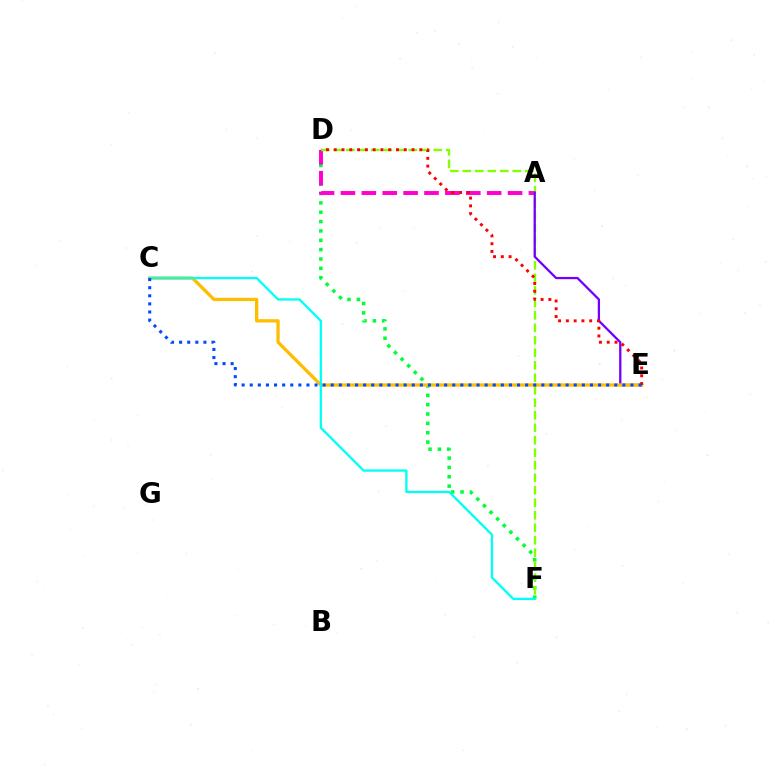{('D', 'F'): [{'color': '#00ff39', 'line_style': 'dotted', 'thickness': 2.54}, {'color': '#84ff00', 'line_style': 'dashed', 'thickness': 1.7}], ('A', 'D'): [{'color': '#ff00cf', 'line_style': 'dashed', 'thickness': 2.84}], ('A', 'E'): [{'color': '#7200ff', 'line_style': 'solid', 'thickness': 1.64}], ('C', 'E'): [{'color': '#ffbd00', 'line_style': 'solid', 'thickness': 2.37}, {'color': '#004bff', 'line_style': 'dotted', 'thickness': 2.2}], ('C', 'F'): [{'color': '#00fff6', 'line_style': 'solid', 'thickness': 1.65}], ('D', 'E'): [{'color': '#ff0000', 'line_style': 'dotted', 'thickness': 2.11}]}